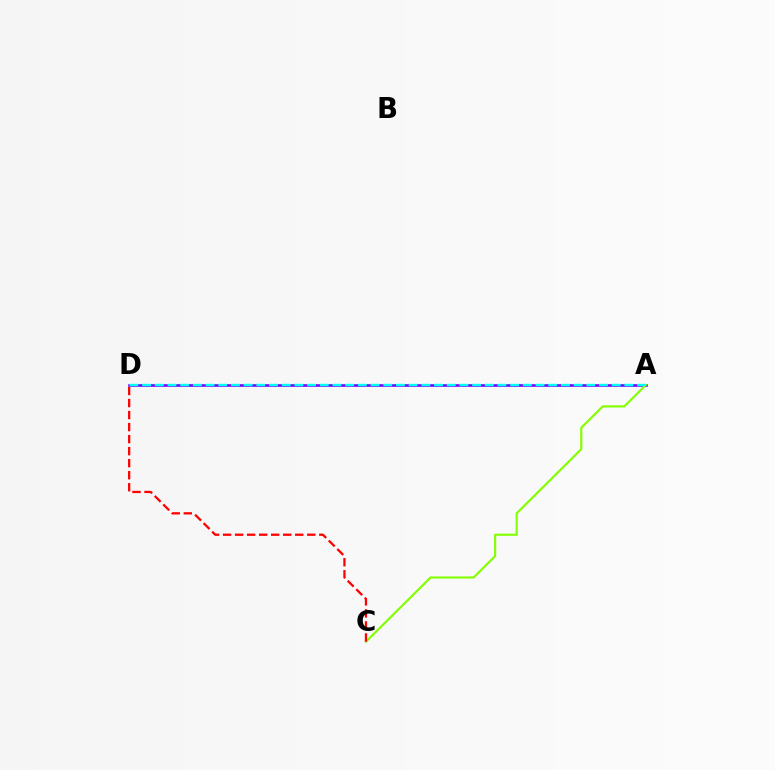{('A', 'D'): [{'color': '#7200ff', 'line_style': 'solid', 'thickness': 1.87}, {'color': '#00fff6', 'line_style': 'dashed', 'thickness': 1.72}], ('A', 'C'): [{'color': '#84ff00', 'line_style': 'solid', 'thickness': 1.55}], ('C', 'D'): [{'color': '#ff0000', 'line_style': 'dashed', 'thickness': 1.63}]}